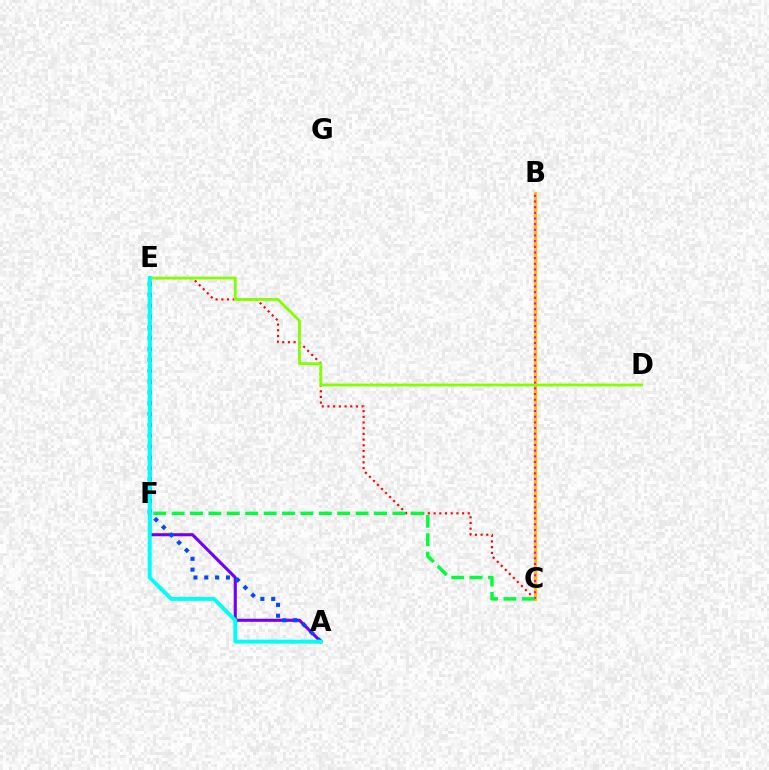{('B', 'C'): [{'color': '#ffbd00', 'line_style': 'solid', 'thickness': 2.34}, {'color': '#ff00cf', 'line_style': 'dotted', 'thickness': 1.54}], ('C', 'E'): [{'color': '#ff0000', 'line_style': 'dotted', 'thickness': 1.55}], ('A', 'E'): [{'color': '#7200ff', 'line_style': 'solid', 'thickness': 2.24}, {'color': '#004bff', 'line_style': 'dotted', 'thickness': 2.94}, {'color': '#00fff6', 'line_style': 'solid', 'thickness': 2.85}], ('C', 'F'): [{'color': '#00ff39', 'line_style': 'dashed', 'thickness': 2.5}], ('D', 'E'): [{'color': '#84ff00', 'line_style': 'solid', 'thickness': 2.03}]}